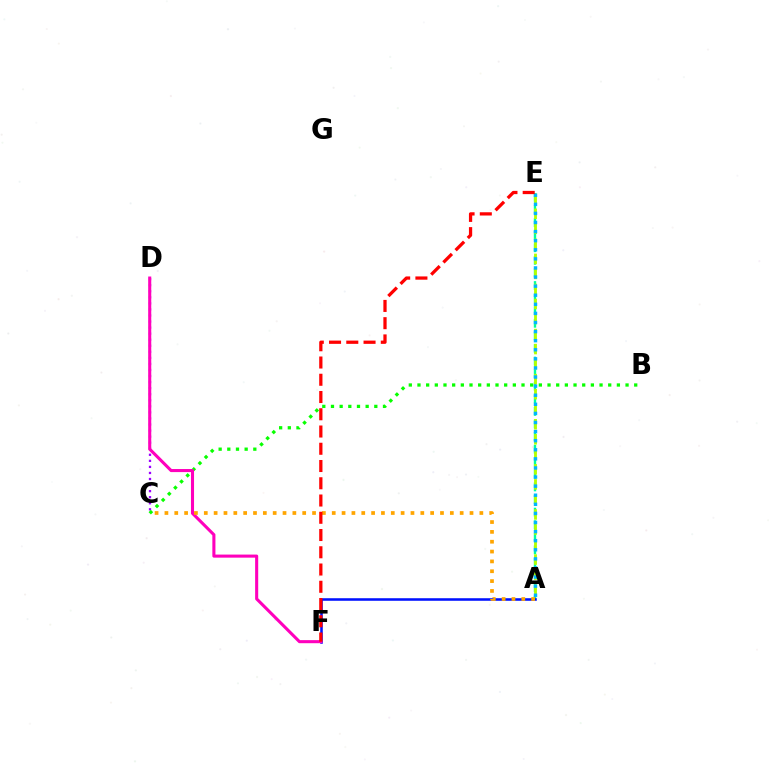{('C', 'D'): [{'color': '#9b00ff', 'line_style': 'dotted', 'thickness': 1.65}], ('B', 'C'): [{'color': '#08ff00', 'line_style': 'dotted', 'thickness': 2.36}], ('A', 'E'): [{'color': '#00ff9d', 'line_style': 'dashed', 'thickness': 1.71}, {'color': '#b3ff00', 'line_style': 'dashed', 'thickness': 2.04}, {'color': '#00b5ff', 'line_style': 'dotted', 'thickness': 2.47}], ('A', 'F'): [{'color': '#0010ff', 'line_style': 'solid', 'thickness': 1.84}], ('D', 'F'): [{'color': '#ff00bd', 'line_style': 'solid', 'thickness': 2.21}], ('A', 'C'): [{'color': '#ffa500', 'line_style': 'dotted', 'thickness': 2.67}], ('E', 'F'): [{'color': '#ff0000', 'line_style': 'dashed', 'thickness': 2.34}]}